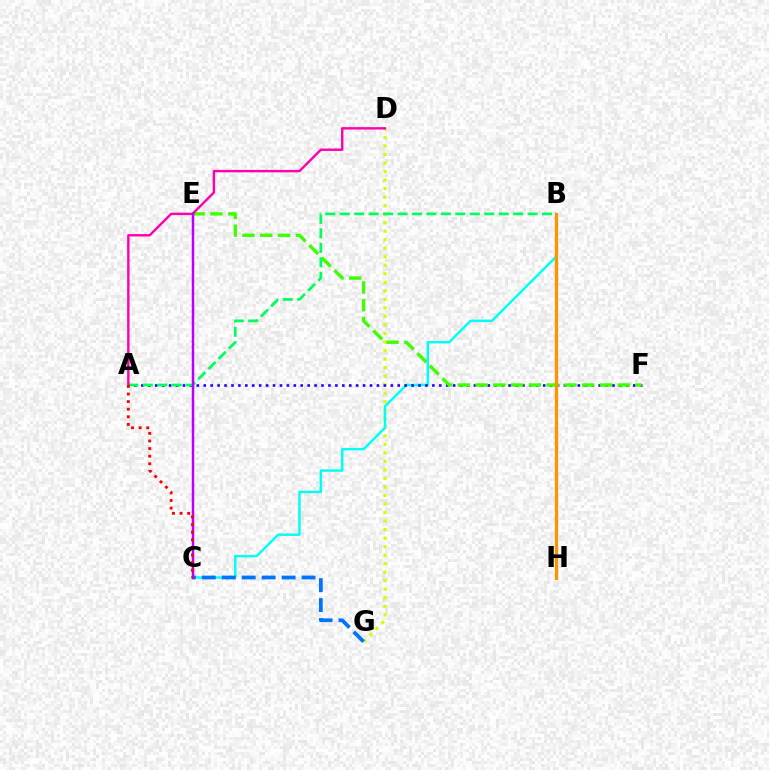{('D', 'G'): [{'color': '#d1ff00', 'line_style': 'dotted', 'thickness': 2.32}], ('B', 'C'): [{'color': '#00fff6', 'line_style': 'solid', 'thickness': 1.75}], ('A', 'F'): [{'color': '#2500ff', 'line_style': 'dotted', 'thickness': 1.88}], ('E', 'F'): [{'color': '#3dff00', 'line_style': 'dashed', 'thickness': 2.42}], ('A', 'B'): [{'color': '#00ff5c', 'line_style': 'dashed', 'thickness': 1.96}], ('C', 'G'): [{'color': '#0074ff', 'line_style': 'dashed', 'thickness': 2.71}], ('A', 'D'): [{'color': '#ff00ac', 'line_style': 'solid', 'thickness': 1.73}], ('C', 'E'): [{'color': '#b900ff', 'line_style': 'solid', 'thickness': 1.79}], ('B', 'H'): [{'color': '#ff9400', 'line_style': 'solid', 'thickness': 2.34}], ('A', 'C'): [{'color': '#ff0000', 'line_style': 'dotted', 'thickness': 2.06}]}